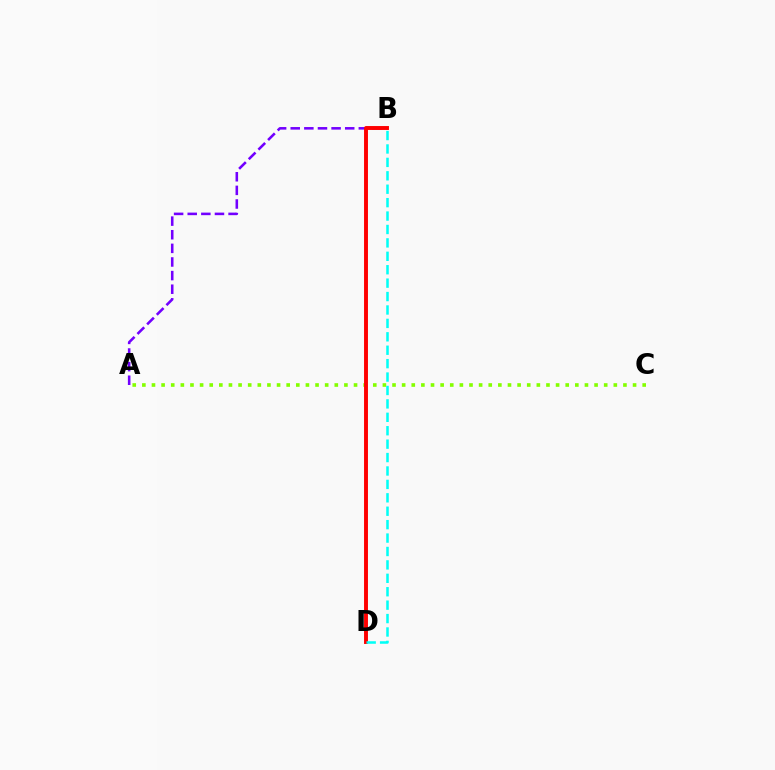{('A', 'C'): [{'color': '#84ff00', 'line_style': 'dotted', 'thickness': 2.61}], ('A', 'B'): [{'color': '#7200ff', 'line_style': 'dashed', 'thickness': 1.85}], ('B', 'D'): [{'color': '#ff0000', 'line_style': 'solid', 'thickness': 2.82}, {'color': '#00fff6', 'line_style': 'dashed', 'thickness': 1.82}]}